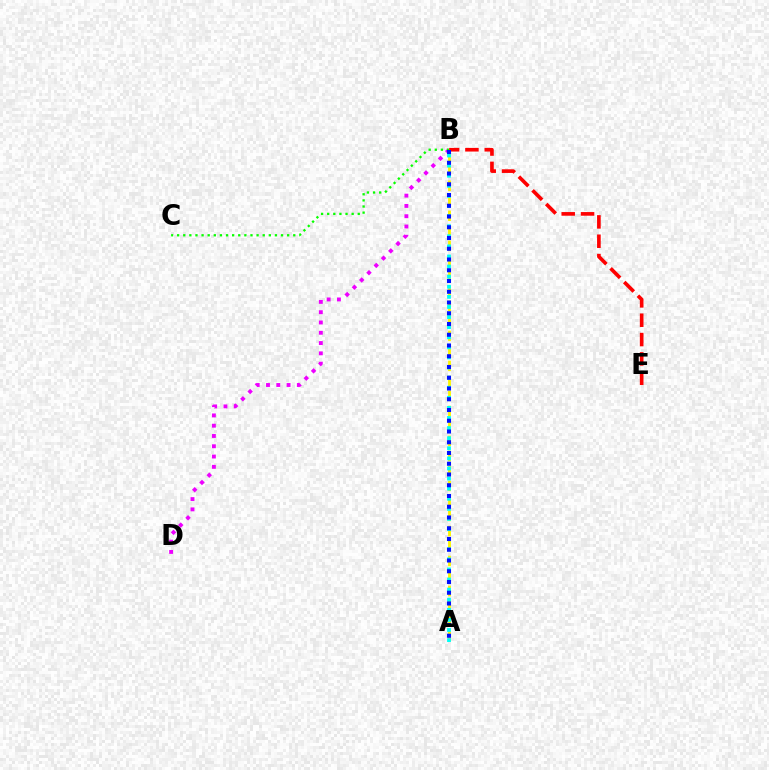{('B', 'D'): [{'color': '#ee00ff', 'line_style': 'dotted', 'thickness': 2.79}], ('A', 'B'): [{'color': '#fcf500', 'line_style': 'dashed', 'thickness': 2.04}, {'color': '#00fff6', 'line_style': 'dotted', 'thickness': 2.74}, {'color': '#0010ff', 'line_style': 'dotted', 'thickness': 2.92}], ('B', 'C'): [{'color': '#08ff00', 'line_style': 'dotted', 'thickness': 1.66}], ('B', 'E'): [{'color': '#ff0000', 'line_style': 'dashed', 'thickness': 2.63}]}